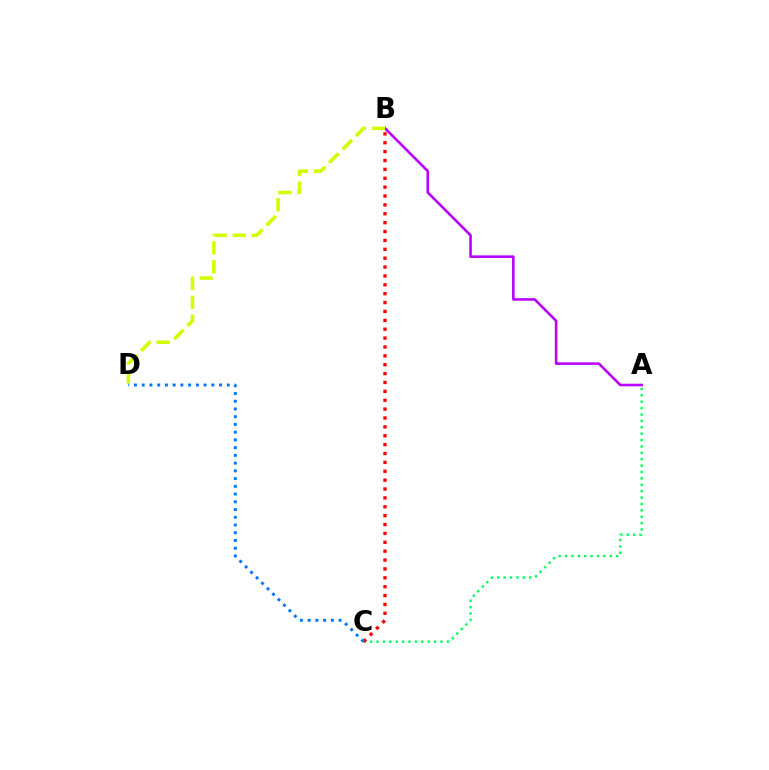{('A', 'C'): [{'color': '#00ff5c', 'line_style': 'dotted', 'thickness': 1.74}], ('B', 'C'): [{'color': '#ff0000', 'line_style': 'dotted', 'thickness': 2.41}], ('A', 'B'): [{'color': '#b900ff', 'line_style': 'solid', 'thickness': 1.86}], ('B', 'D'): [{'color': '#d1ff00', 'line_style': 'dashed', 'thickness': 2.58}], ('C', 'D'): [{'color': '#0074ff', 'line_style': 'dotted', 'thickness': 2.1}]}